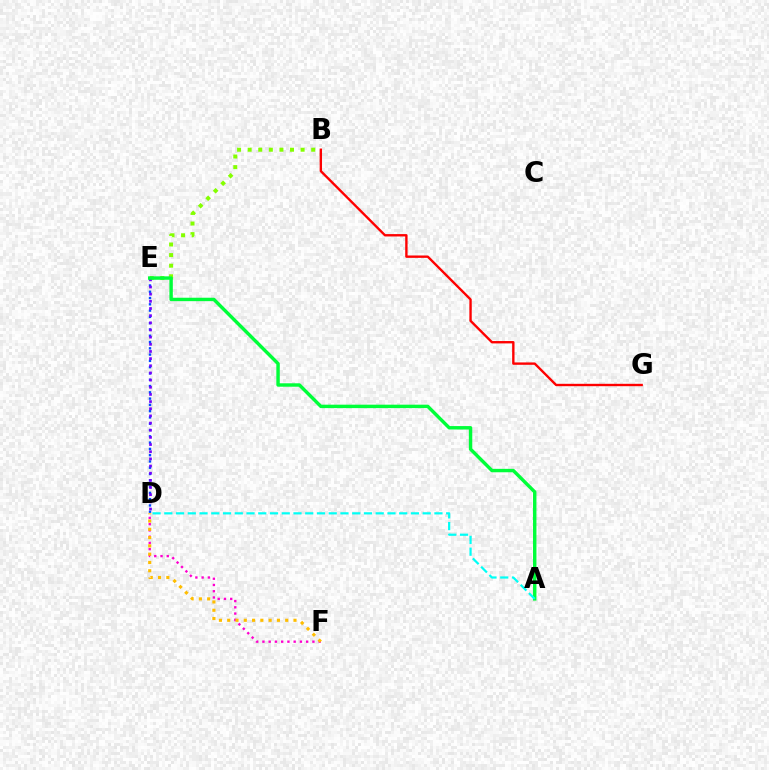{('D', 'E'): [{'color': '#004bff', 'line_style': 'dotted', 'thickness': 1.71}, {'color': '#7200ff', 'line_style': 'dotted', 'thickness': 1.95}], ('B', 'E'): [{'color': '#84ff00', 'line_style': 'dotted', 'thickness': 2.88}], ('D', 'F'): [{'color': '#ff00cf', 'line_style': 'dotted', 'thickness': 1.7}, {'color': '#ffbd00', 'line_style': 'dotted', 'thickness': 2.25}], ('A', 'E'): [{'color': '#00ff39', 'line_style': 'solid', 'thickness': 2.46}], ('A', 'D'): [{'color': '#00fff6', 'line_style': 'dashed', 'thickness': 1.6}], ('B', 'G'): [{'color': '#ff0000', 'line_style': 'solid', 'thickness': 1.71}]}